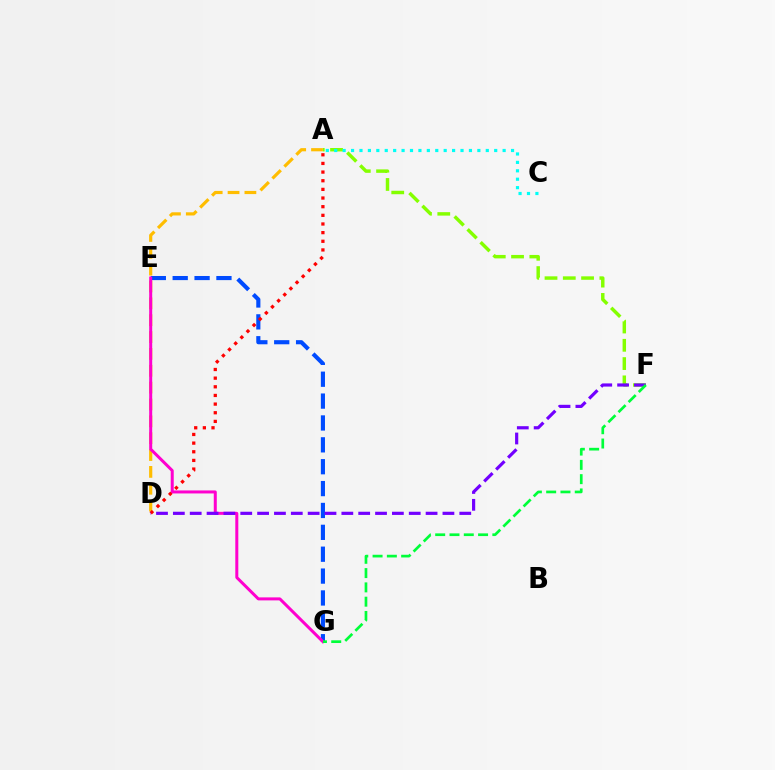{('E', 'G'): [{'color': '#004bff', 'line_style': 'dashed', 'thickness': 2.97}, {'color': '#ff00cf', 'line_style': 'solid', 'thickness': 2.16}], ('A', 'F'): [{'color': '#84ff00', 'line_style': 'dashed', 'thickness': 2.48}], ('A', 'D'): [{'color': '#ffbd00', 'line_style': 'dashed', 'thickness': 2.29}, {'color': '#ff0000', 'line_style': 'dotted', 'thickness': 2.35}], ('A', 'C'): [{'color': '#00fff6', 'line_style': 'dotted', 'thickness': 2.29}], ('D', 'F'): [{'color': '#7200ff', 'line_style': 'dashed', 'thickness': 2.29}], ('F', 'G'): [{'color': '#00ff39', 'line_style': 'dashed', 'thickness': 1.94}]}